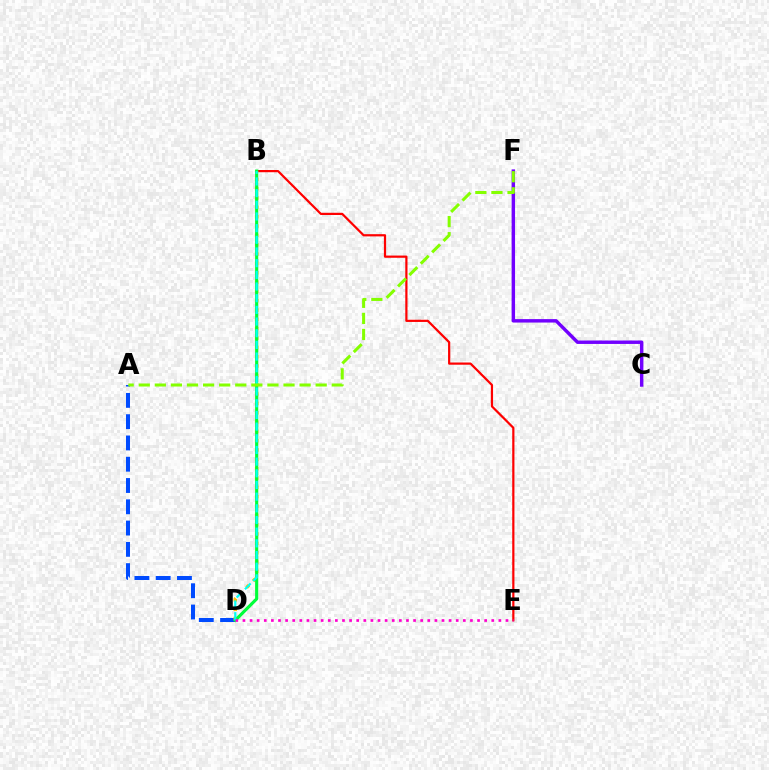{('B', 'E'): [{'color': '#ff0000', 'line_style': 'solid', 'thickness': 1.6}], ('A', 'D'): [{'color': '#004bff', 'line_style': 'dashed', 'thickness': 2.89}], ('B', 'D'): [{'color': '#ffbd00', 'line_style': 'dotted', 'thickness': 2.54}, {'color': '#00ff39', 'line_style': 'solid', 'thickness': 2.26}, {'color': '#00fff6', 'line_style': 'dashed', 'thickness': 1.59}], ('C', 'F'): [{'color': '#7200ff', 'line_style': 'solid', 'thickness': 2.48}], ('A', 'F'): [{'color': '#84ff00', 'line_style': 'dashed', 'thickness': 2.19}], ('D', 'E'): [{'color': '#ff00cf', 'line_style': 'dotted', 'thickness': 1.93}]}